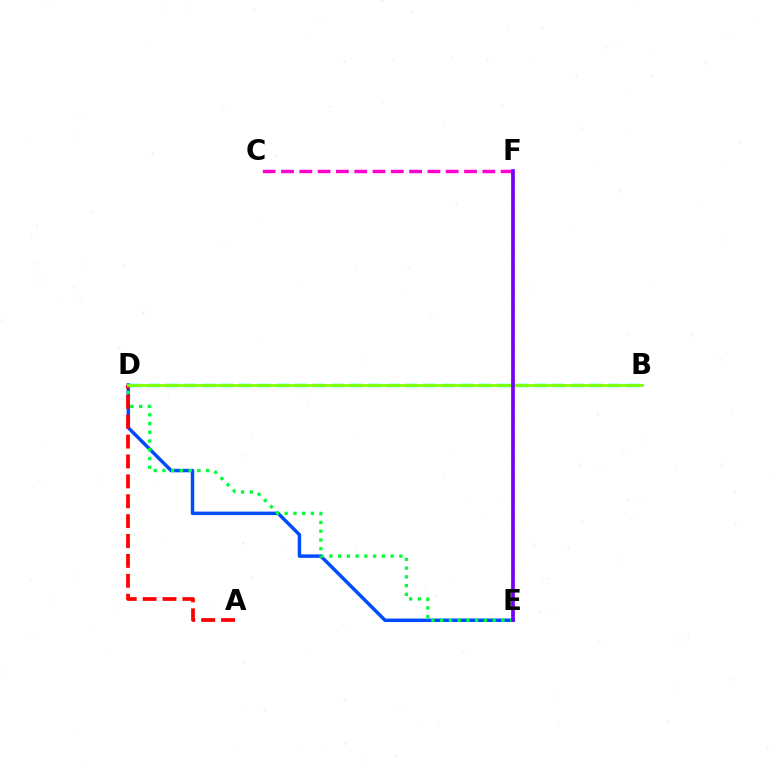{('D', 'E'): [{'color': '#004bff', 'line_style': 'solid', 'thickness': 2.49}, {'color': '#00ff39', 'line_style': 'dotted', 'thickness': 2.38}], ('A', 'D'): [{'color': '#ff0000', 'line_style': 'dashed', 'thickness': 2.7}], ('E', 'F'): [{'color': '#ffbd00', 'line_style': 'dashed', 'thickness': 2.55}, {'color': '#7200ff', 'line_style': 'solid', 'thickness': 2.64}], ('B', 'D'): [{'color': '#00fff6', 'line_style': 'dashed', 'thickness': 2.5}, {'color': '#84ff00', 'line_style': 'solid', 'thickness': 2.03}], ('C', 'F'): [{'color': '#ff00cf', 'line_style': 'dashed', 'thickness': 2.49}]}